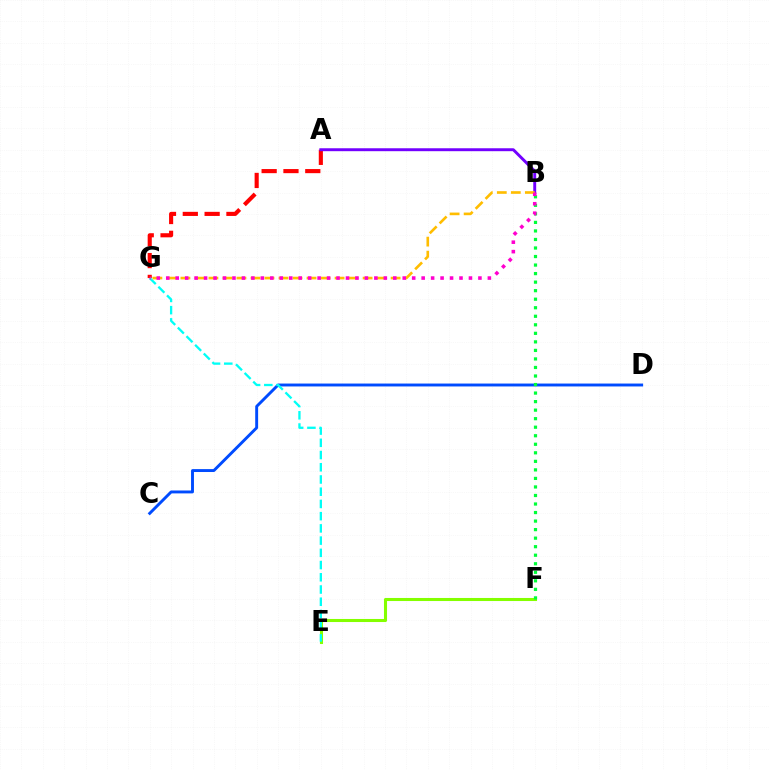{('E', 'F'): [{'color': '#84ff00', 'line_style': 'solid', 'thickness': 2.21}], ('A', 'G'): [{'color': '#ff0000', 'line_style': 'dashed', 'thickness': 2.96}], ('C', 'D'): [{'color': '#004bff', 'line_style': 'solid', 'thickness': 2.09}], ('E', 'G'): [{'color': '#00fff6', 'line_style': 'dashed', 'thickness': 1.66}], ('A', 'B'): [{'color': '#7200ff', 'line_style': 'solid', 'thickness': 2.11}], ('B', 'F'): [{'color': '#00ff39', 'line_style': 'dotted', 'thickness': 2.32}], ('B', 'G'): [{'color': '#ffbd00', 'line_style': 'dashed', 'thickness': 1.9}, {'color': '#ff00cf', 'line_style': 'dotted', 'thickness': 2.57}]}